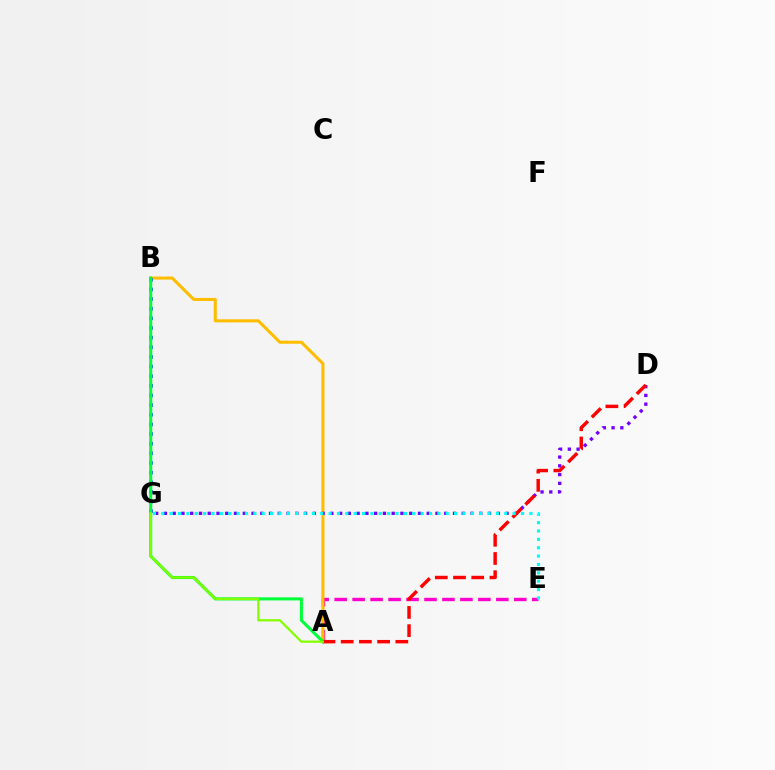{('A', 'E'): [{'color': '#ff00cf', 'line_style': 'dashed', 'thickness': 2.44}], ('A', 'B'): [{'color': '#ffbd00', 'line_style': 'solid', 'thickness': 2.21}, {'color': '#00ff39', 'line_style': 'solid', 'thickness': 2.21}], ('D', 'G'): [{'color': '#7200ff', 'line_style': 'dotted', 'thickness': 2.38}], ('B', 'G'): [{'color': '#004bff', 'line_style': 'dotted', 'thickness': 2.62}], ('A', 'D'): [{'color': '#ff0000', 'line_style': 'dashed', 'thickness': 2.47}], ('A', 'G'): [{'color': '#84ff00', 'line_style': 'solid', 'thickness': 1.62}], ('E', 'G'): [{'color': '#00fff6', 'line_style': 'dotted', 'thickness': 2.27}]}